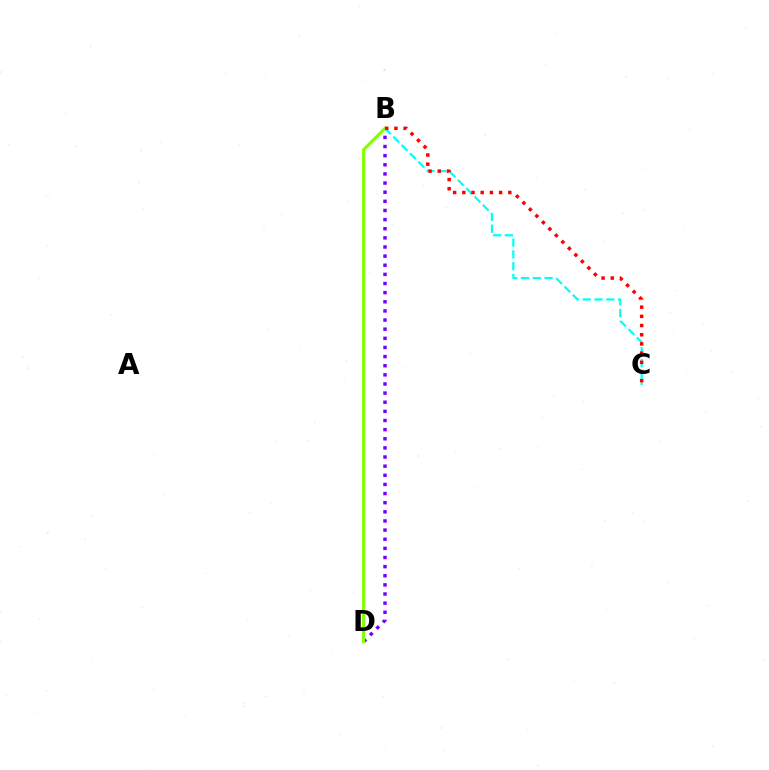{('B', 'D'): [{'color': '#7200ff', 'line_style': 'dotted', 'thickness': 2.48}, {'color': '#84ff00', 'line_style': 'solid', 'thickness': 2.25}], ('B', 'C'): [{'color': '#00fff6', 'line_style': 'dashed', 'thickness': 1.6}, {'color': '#ff0000', 'line_style': 'dotted', 'thickness': 2.5}]}